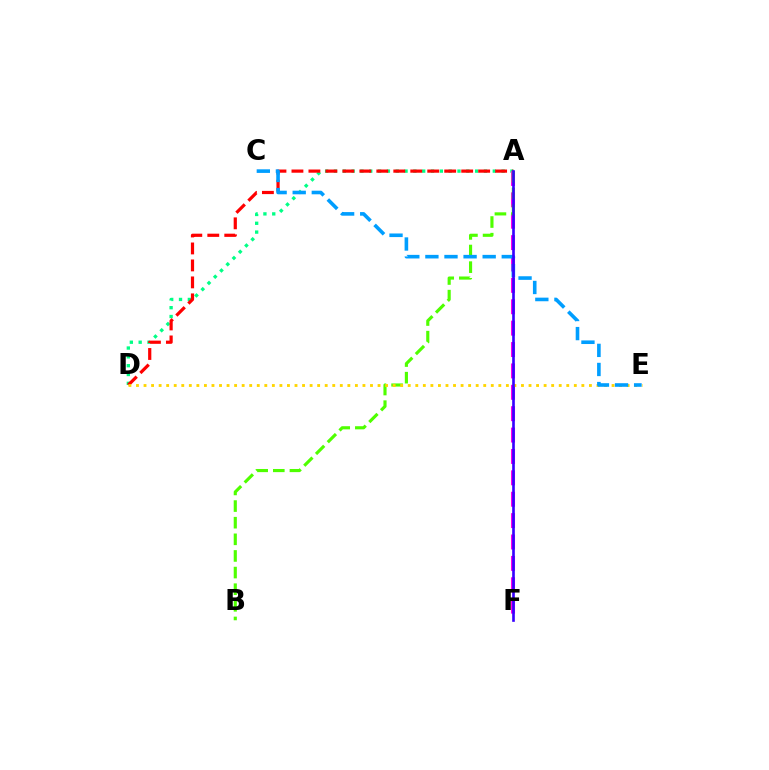{('A', 'D'): [{'color': '#00ff86', 'line_style': 'dotted', 'thickness': 2.4}, {'color': '#ff0000', 'line_style': 'dashed', 'thickness': 2.31}], ('A', 'F'): [{'color': '#ff00ed', 'line_style': 'dashed', 'thickness': 2.9}, {'color': '#3700ff', 'line_style': 'solid', 'thickness': 1.91}], ('A', 'B'): [{'color': '#4fff00', 'line_style': 'dashed', 'thickness': 2.26}], ('D', 'E'): [{'color': '#ffd500', 'line_style': 'dotted', 'thickness': 2.05}], ('C', 'E'): [{'color': '#009eff', 'line_style': 'dashed', 'thickness': 2.59}]}